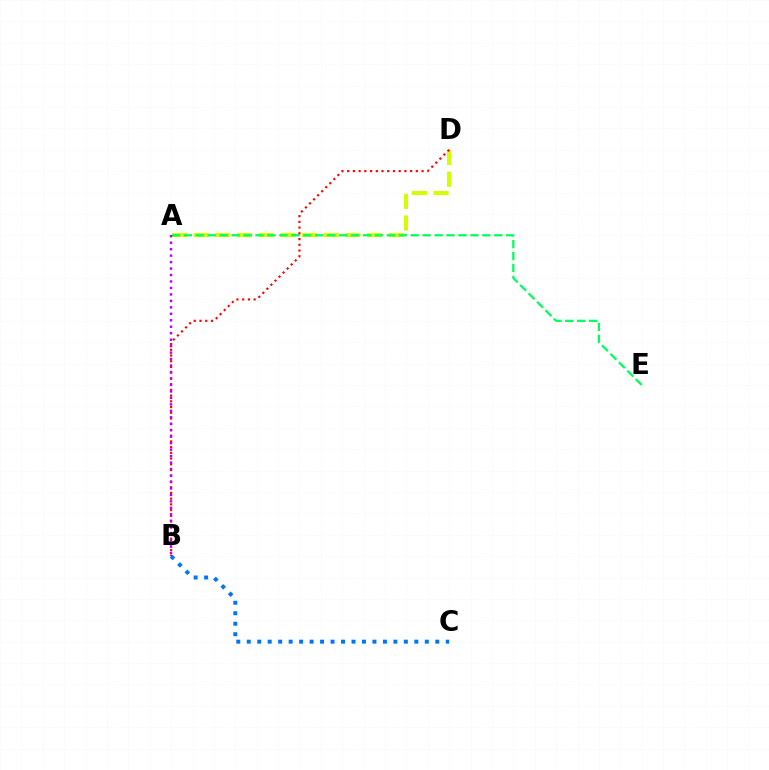{('B', 'C'): [{'color': '#0074ff', 'line_style': 'dotted', 'thickness': 2.85}], ('A', 'D'): [{'color': '#d1ff00', 'line_style': 'dashed', 'thickness': 2.95}], ('A', 'E'): [{'color': '#00ff5c', 'line_style': 'dashed', 'thickness': 1.62}], ('B', 'D'): [{'color': '#ff0000', 'line_style': 'dotted', 'thickness': 1.56}], ('A', 'B'): [{'color': '#b900ff', 'line_style': 'dotted', 'thickness': 1.76}]}